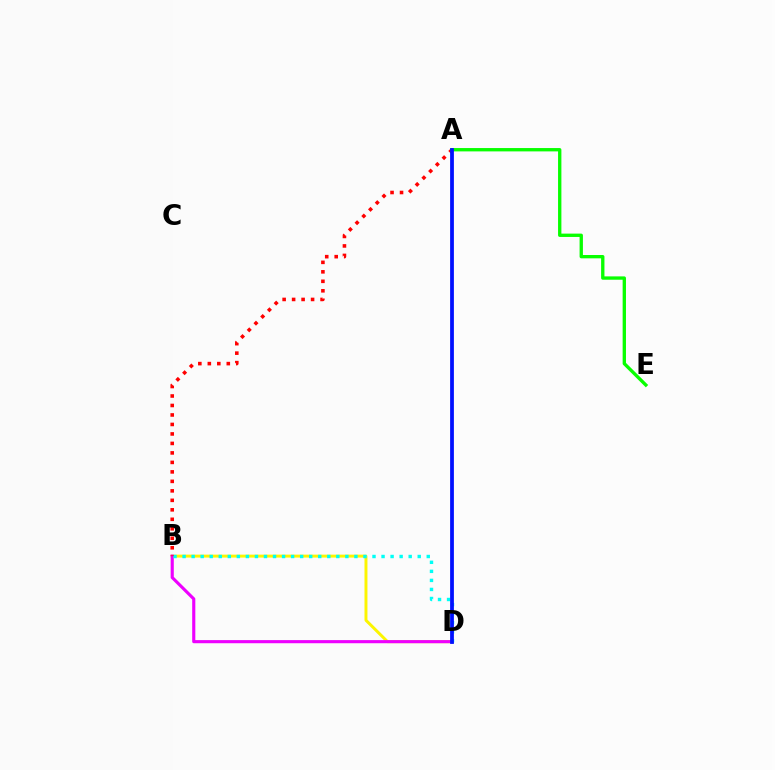{('B', 'D'): [{'color': '#fcf500', 'line_style': 'solid', 'thickness': 2.13}, {'color': '#ee00ff', 'line_style': 'solid', 'thickness': 2.25}, {'color': '#00fff6', 'line_style': 'dotted', 'thickness': 2.46}], ('A', 'B'): [{'color': '#ff0000', 'line_style': 'dotted', 'thickness': 2.58}], ('A', 'E'): [{'color': '#08ff00', 'line_style': 'solid', 'thickness': 2.4}], ('A', 'D'): [{'color': '#0010ff', 'line_style': 'solid', 'thickness': 2.72}]}